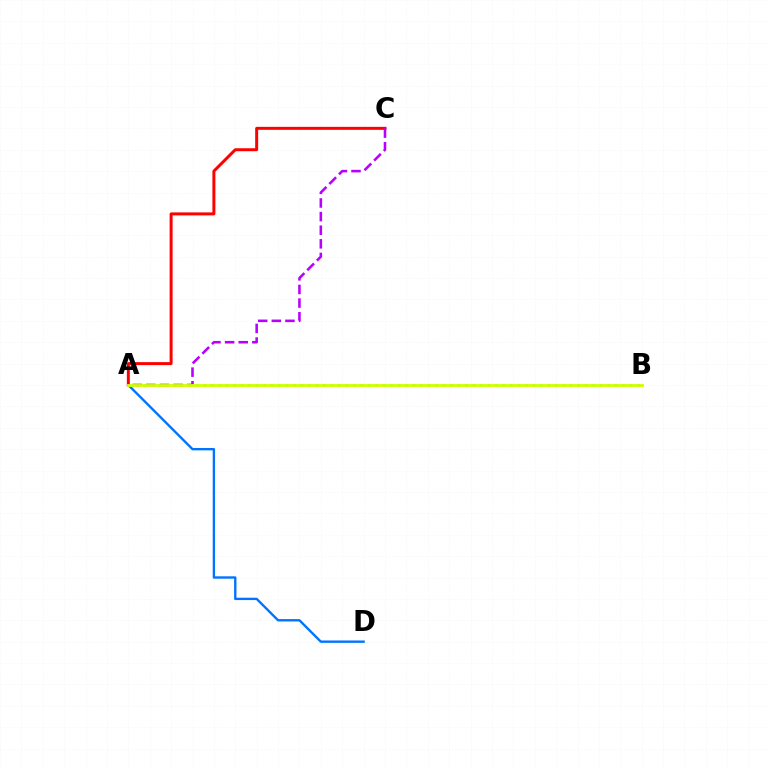{('A', 'D'): [{'color': '#0074ff', 'line_style': 'solid', 'thickness': 1.71}], ('A', 'B'): [{'color': '#00ff5c', 'line_style': 'dotted', 'thickness': 2.03}, {'color': '#d1ff00', 'line_style': 'solid', 'thickness': 2.02}], ('A', 'C'): [{'color': '#ff0000', 'line_style': 'solid', 'thickness': 2.15}, {'color': '#b900ff', 'line_style': 'dashed', 'thickness': 1.85}]}